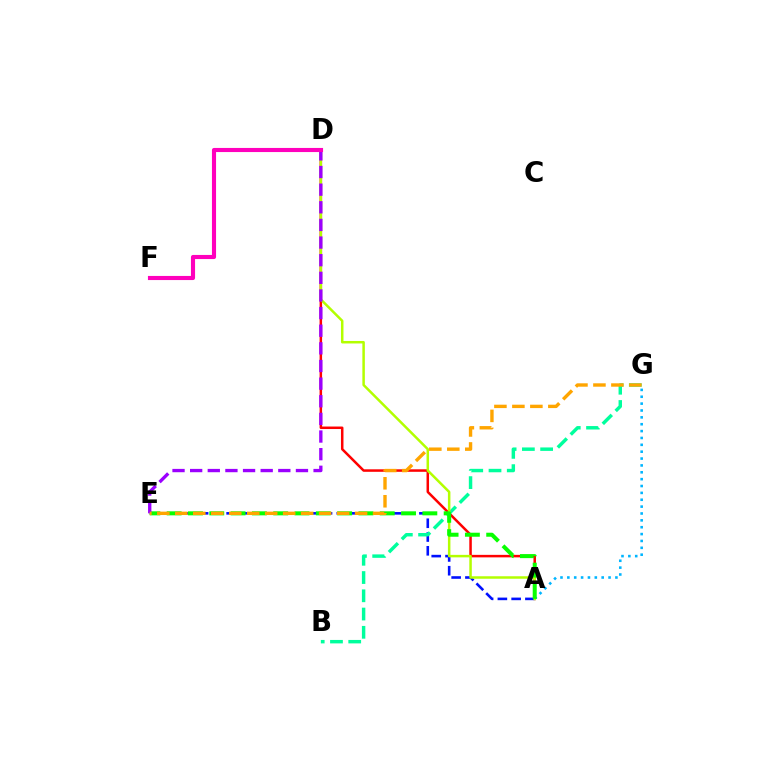{('A', 'D'): [{'color': '#ff0000', 'line_style': 'solid', 'thickness': 1.8}, {'color': '#b3ff00', 'line_style': 'solid', 'thickness': 1.8}], ('A', 'G'): [{'color': '#00b5ff', 'line_style': 'dotted', 'thickness': 1.87}], ('A', 'E'): [{'color': '#0010ff', 'line_style': 'dashed', 'thickness': 1.87}, {'color': '#08ff00', 'line_style': 'dashed', 'thickness': 2.89}], ('B', 'G'): [{'color': '#00ff9d', 'line_style': 'dashed', 'thickness': 2.48}], ('D', 'E'): [{'color': '#9b00ff', 'line_style': 'dashed', 'thickness': 2.4}], ('E', 'G'): [{'color': '#ffa500', 'line_style': 'dashed', 'thickness': 2.44}], ('D', 'F'): [{'color': '#ff00bd', 'line_style': 'solid', 'thickness': 2.97}]}